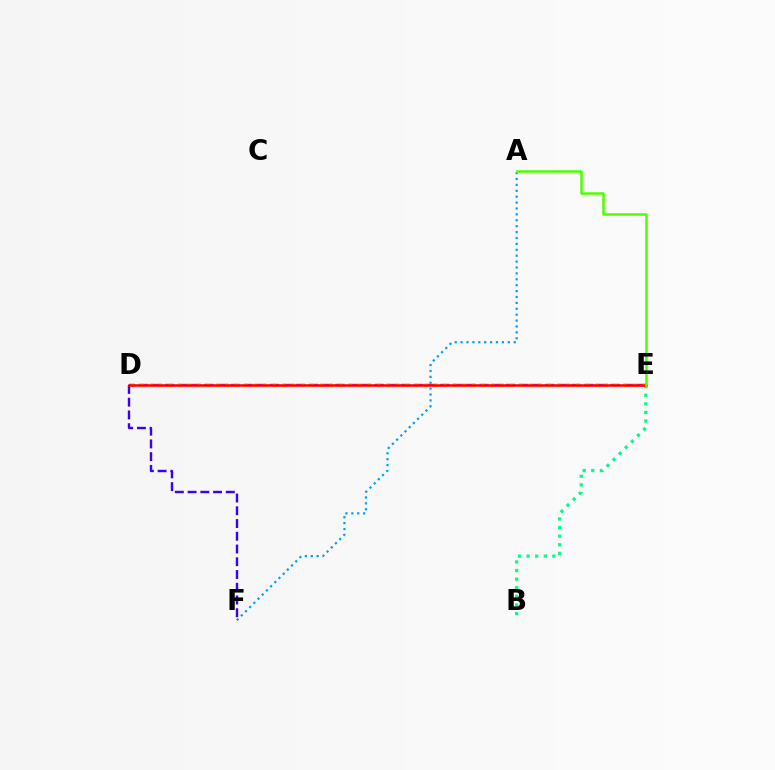{('B', 'E'): [{'color': '#00ff86', 'line_style': 'dotted', 'thickness': 2.34}], ('D', 'E'): [{'color': '#ff00ed', 'line_style': 'dashed', 'thickness': 1.78}, {'color': '#ffd500', 'line_style': 'dotted', 'thickness': 2.58}, {'color': '#ff0000', 'line_style': 'solid', 'thickness': 1.84}], ('A', 'F'): [{'color': '#009eff', 'line_style': 'dotted', 'thickness': 1.6}], ('D', 'F'): [{'color': '#3700ff', 'line_style': 'dashed', 'thickness': 1.73}], ('A', 'E'): [{'color': '#4fff00', 'line_style': 'solid', 'thickness': 1.81}]}